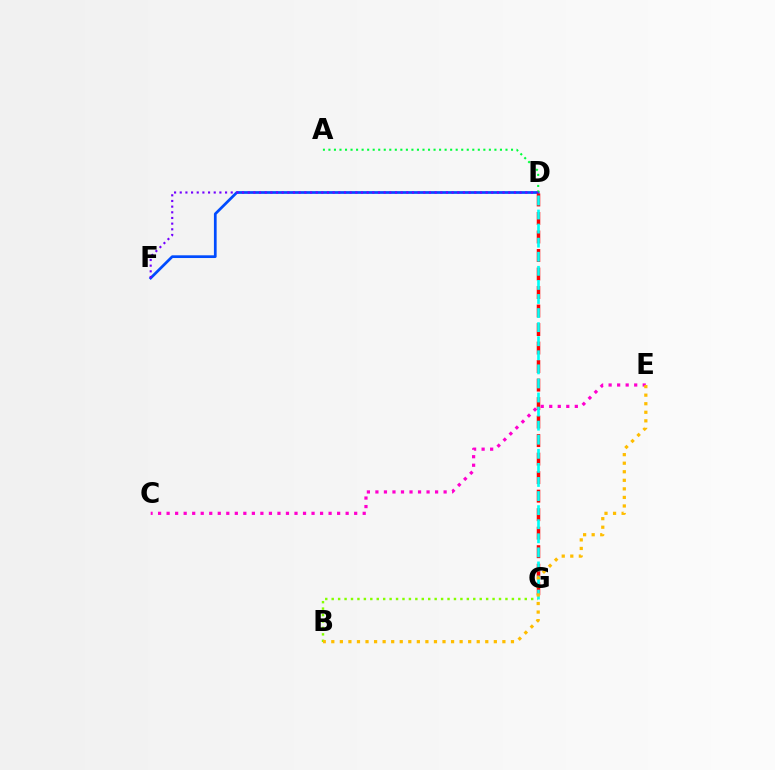{('D', 'F'): [{'color': '#004bff', 'line_style': 'solid', 'thickness': 1.96}, {'color': '#7200ff', 'line_style': 'dotted', 'thickness': 1.54}], ('A', 'D'): [{'color': '#00ff39', 'line_style': 'dotted', 'thickness': 1.5}], ('B', 'G'): [{'color': '#84ff00', 'line_style': 'dotted', 'thickness': 1.75}], ('D', 'G'): [{'color': '#ff0000', 'line_style': 'dashed', 'thickness': 2.51}, {'color': '#00fff6', 'line_style': 'dashed', 'thickness': 1.91}], ('C', 'E'): [{'color': '#ff00cf', 'line_style': 'dotted', 'thickness': 2.32}], ('B', 'E'): [{'color': '#ffbd00', 'line_style': 'dotted', 'thickness': 2.32}]}